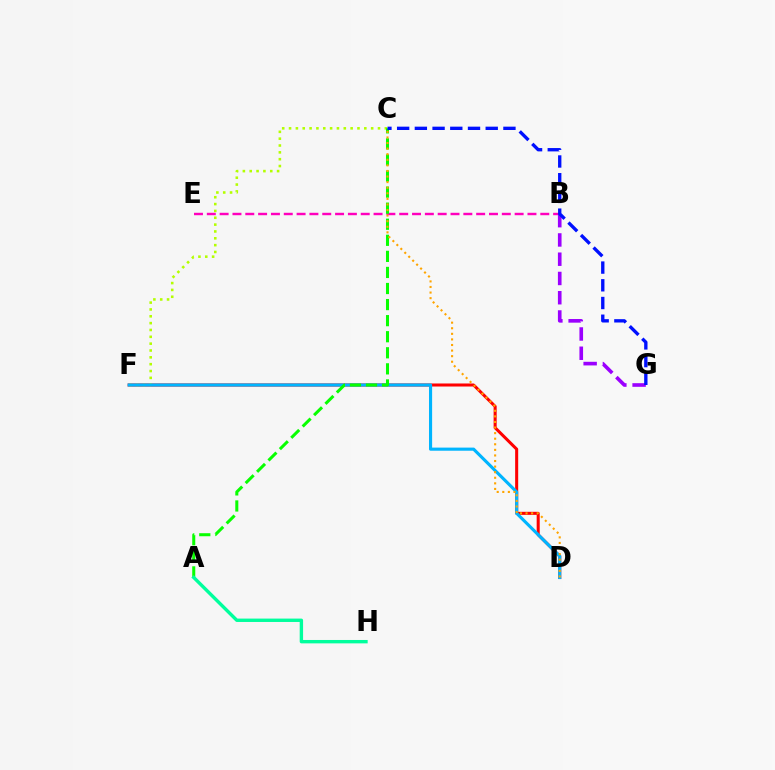{('B', 'E'): [{'color': '#ff00bd', 'line_style': 'dashed', 'thickness': 1.74}], ('D', 'F'): [{'color': '#ff0000', 'line_style': 'solid', 'thickness': 2.19}, {'color': '#00b5ff', 'line_style': 'solid', 'thickness': 2.25}], ('C', 'F'): [{'color': '#b3ff00', 'line_style': 'dotted', 'thickness': 1.86}], ('B', 'G'): [{'color': '#9b00ff', 'line_style': 'dashed', 'thickness': 2.62}], ('A', 'C'): [{'color': '#08ff00', 'line_style': 'dashed', 'thickness': 2.18}], ('A', 'H'): [{'color': '#00ff9d', 'line_style': 'solid', 'thickness': 2.44}], ('C', 'G'): [{'color': '#0010ff', 'line_style': 'dashed', 'thickness': 2.41}], ('C', 'D'): [{'color': '#ffa500', 'line_style': 'dotted', 'thickness': 1.52}]}